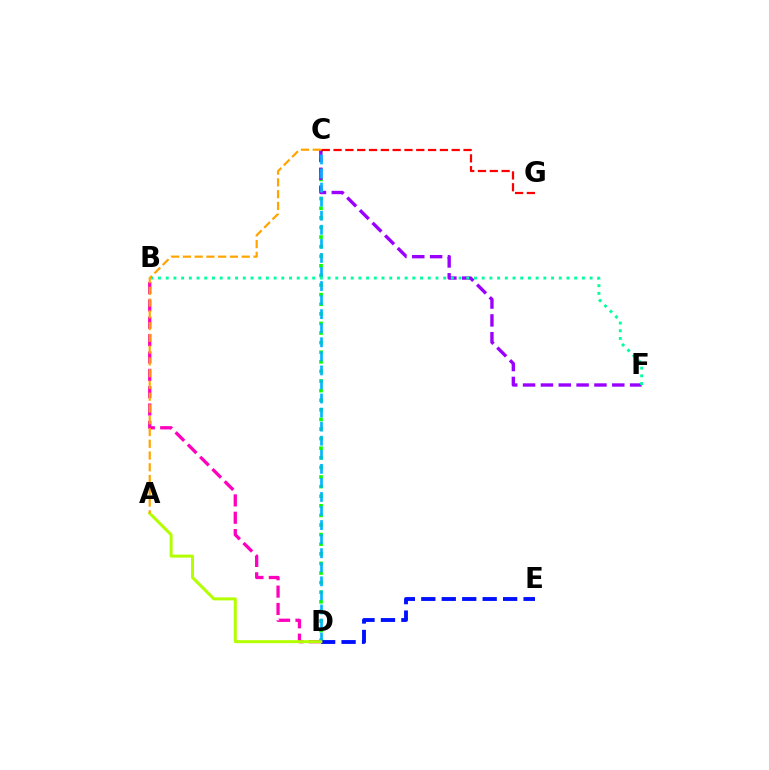{('C', 'D'): [{'color': '#08ff00', 'line_style': 'dotted', 'thickness': 2.61}, {'color': '#00b5ff', 'line_style': 'dashed', 'thickness': 1.91}], ('C', 'F'): [{'color': '#9b00ff', 'line_style': 'dashed', 'thickness': 2.42}], ('B', 'D'): [{'color': '#ff00bd', 'line_style': 'dashed', 'thickness': 2.36}], ('D', 'E'): [{'color': '#0010ff', 'line_style': 'dashed', 'thickness': 2.78}], ('C', 'G'): [{'color': '#ff0000', 'line_style': 'dashed', 'thickness': 1.61}], ('A', 'D'): [{'color': '#b3ff00', 'line_style': 'solid', 'thickness': 2.18}], ('B', 'F'): [{'color': '#00ff9d', 'line_style': 'dotted', 'thickness': 2.09}], ('A', 'C'): [{'color': '#ffa500', 'line_style': 'dashed', 'thickness': 1.6}]}